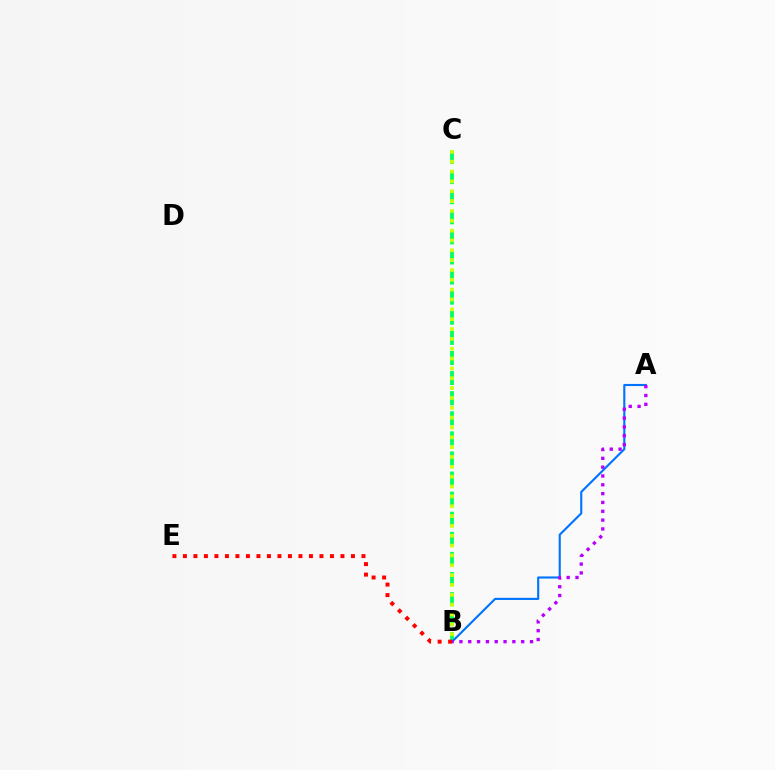{('B', 'C'): [{'color': '#00ff5c', 'line_style': 'dashed', 'thickness': 2.73}, {'color': '#d1ff00', 'line_style': 'dotted', 'thickness': 2.67}], ('A', 'B'): [{'color': '#0074ff', 'line_style': 'solid', 'thickness': 1.54}, {'color': '#b900ff', 'line_style': 'dotted', 'thickness': 2.4}], ('B', 'E'): [{'color': '#ff0000', 'line_style': 'dotted', 'thickness': 2.85}]}